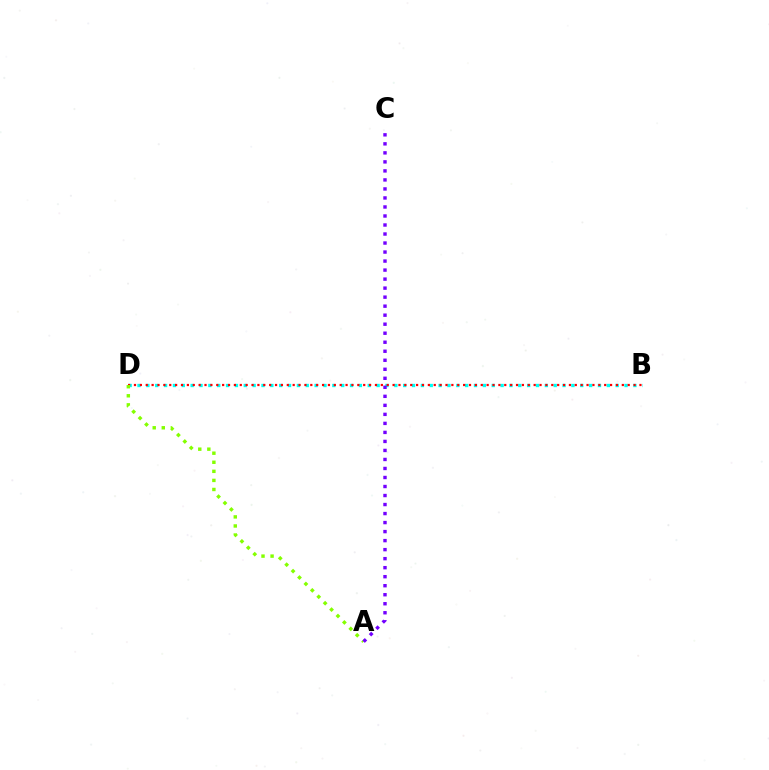{('B', 'D'): [{'color': '#00fff6', 'line_style': 'dotted', 'thickness': 2.41}, {'color': '#ff0000', 'line_style': 'dotted', 'thickness': 1.6}], ('A', 'D'): [{'color': '#84ff00', 'line_style': 'dotted', 'thickness': 2.46}], ('A', 'C'): [{'color': '#7200ff', 'line_style': 'dotted', 'thickness': 2.45}]}